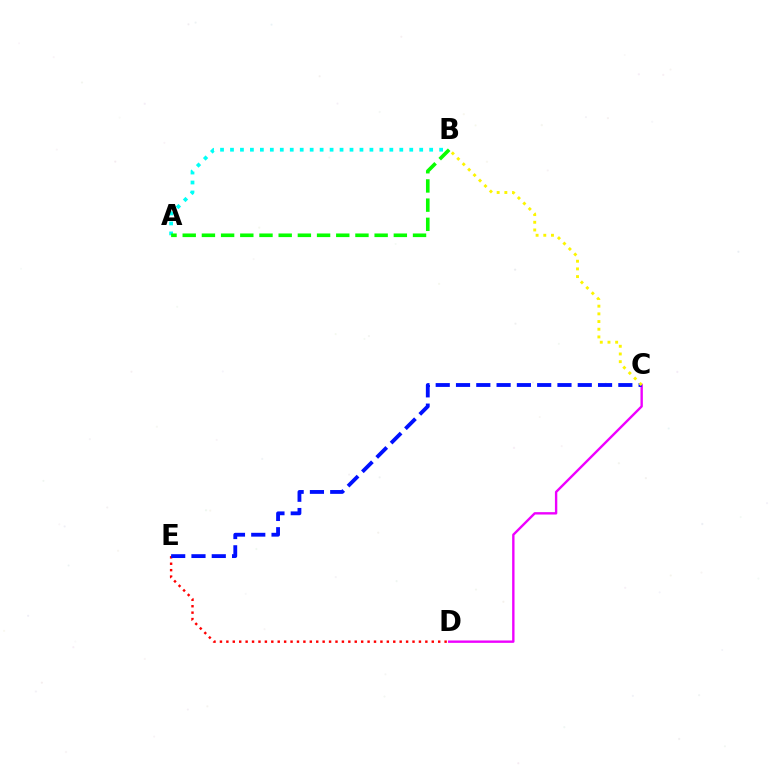{('A', 'B'): [{'color': '#00fff6', 'line_style': 'dotted', 'thickness': 2.71}, {'color': '#08ff00', 'line_style': 'dashed', 'thickness': 2.61}], ('D', 'E'): [{'color': '#ff0000', 'line_style': 'dotted', 'thickness': 1.74}], ('C', 'D'): [{'color': '#ee00ff', 'line_style': 'solid', 'thickness': 1.71}], ('C', 'E'): [{'color': '#0010ff', 'line_style': 'dashed', 'thickness': 2.76}], ('B', 'C'): [{'color': '#fcf500', 'line_style': 'dotted', 'thickness': 2.09}]}